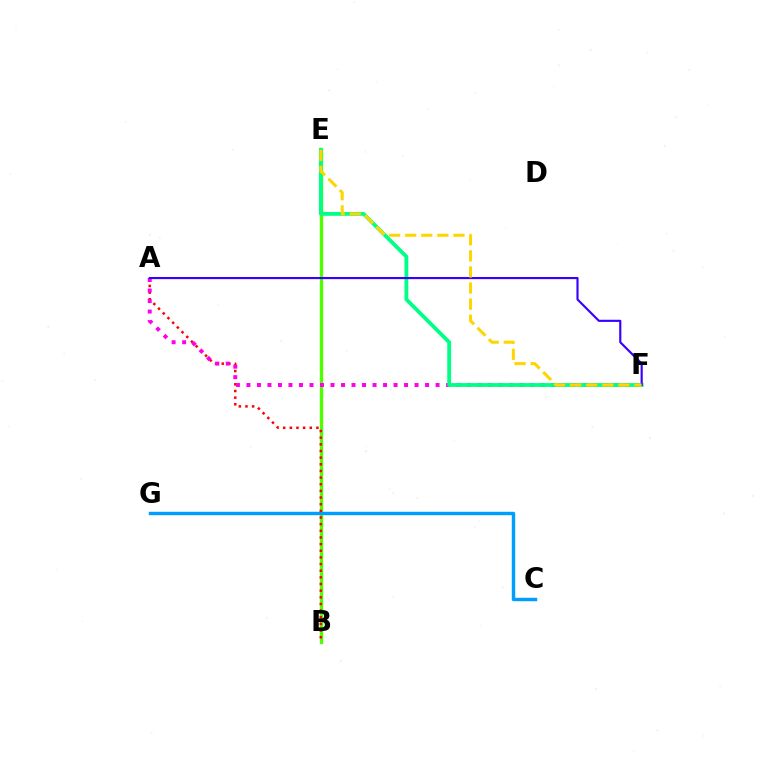{('B', 'E'): [{'color': '#4fff00', 'line_style': 'solid', 'thickness': 2.41}], ('C', 'G'): [{'color': '#009eff', 'line_style': 'solid', 'thickness': 2.47}], ('A', 'B'): [{'color': '#ff0000', 'line_style': 'dotted', 'thickness': 1.81}], ('A', 'F'): [{'color': '#ff00ed', 'line_style': 'dotted', 'thickness': 2.85}, {'color': '#3700ff', 'line_style': 'solid', 'thickness': 1.55}], ('E', 'F'): [{'color': '#00ff86', 'line_style': 'solid', 'thickness': 2.75}, {'color': '#ffd500', 'line_style': 'dashed', 'thickness': 2.19}]}